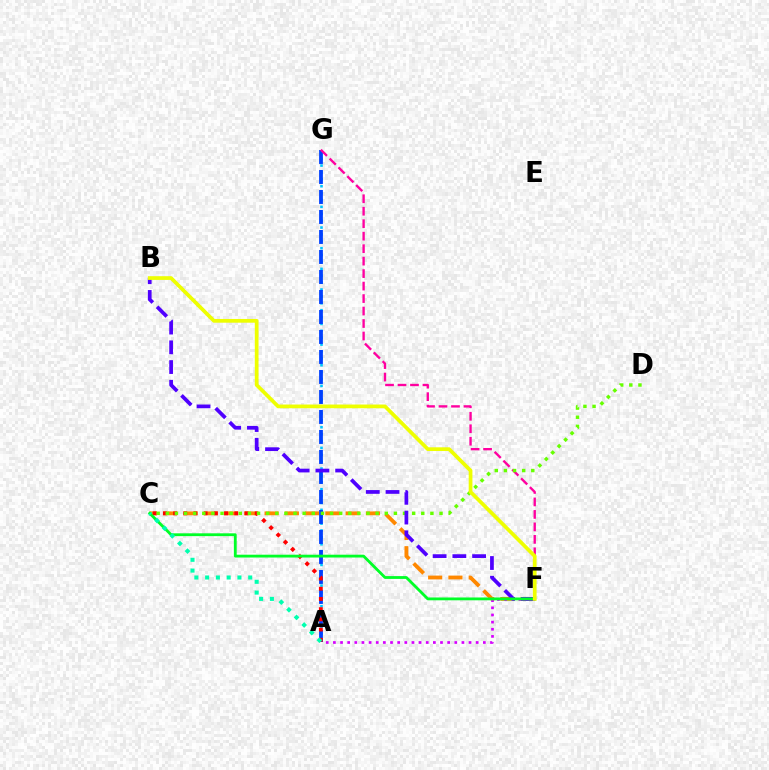{('C', 'F'): [{'color': '#ff8800', 'line_style': 'dashed', 'thickness': 2.75}, {'color': '#00ff27', 'line_style': 'solid', 'thickness': 2.03}], ('A', 'G'): [{'color': '#00c7ff', 'line_style': 'dotted', 'thickness': 1.87}, {'color': '#003fff', 'line_style': 'dashed', 'thickness': 2.72}], ('A', 'C'): [{'color': '#ff0000', 'line_style': 'dotted', 'thickness': 2.77}, {'color': '#00ffaf', 'line_style': 'dotted', 'thickness': 2.93}], ('F', 'G'): [{'color': '#ff00a0', 'line_style': 'dashed', 'thickness': 1.7}], ('A', 'F'): [{'color': '#d600ff', 'line_style': 'dotted', 'thickness': 1.94}], ('C', 'D'): [{'color': '#66ff00', 'line_style': 'dotted', 'thickness': 2.48}], ('B', 'F'): [{'color': '#4f00ff', 'line_style': 'dashed', 'thickness': 2.68}, {'color': '#eeff00', 'line_style': 'solid', 'thickness': 2.68}]}